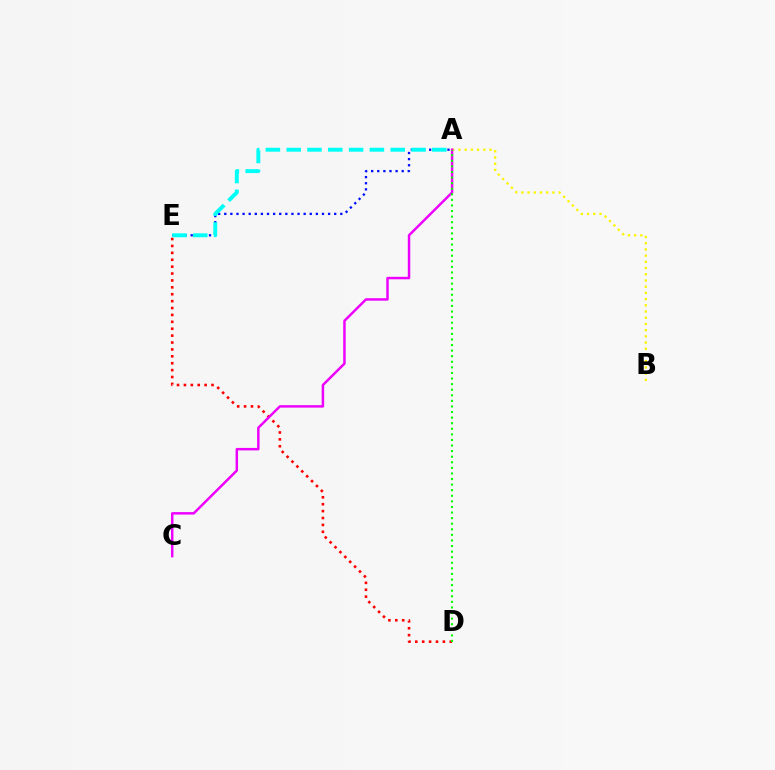{('A', 'B'): [{'color': '#fcf500', 'line_style': 'dotted', 'thickness': 1.69}], ('A', 'E'): [{'color': '#0010ff', 'line_style': 'dotted', 'thickness': 1.66}, {'color': '#00fff6', 'line_style': 'dashed', 'thickness': 2.83}], ('D', 'E'): [{'color': '#ff0000', 'line_style': 'dotted', 'thickness': 1.87}], ('A', 'C'): [{'color': '#ee00ff', 'line_style': 'solid', 'thickness': 1.78}], ('A', 'D'): [{'color': '#08ff00', 'line_style': 'dotted', 'thickness': 1.52}]}